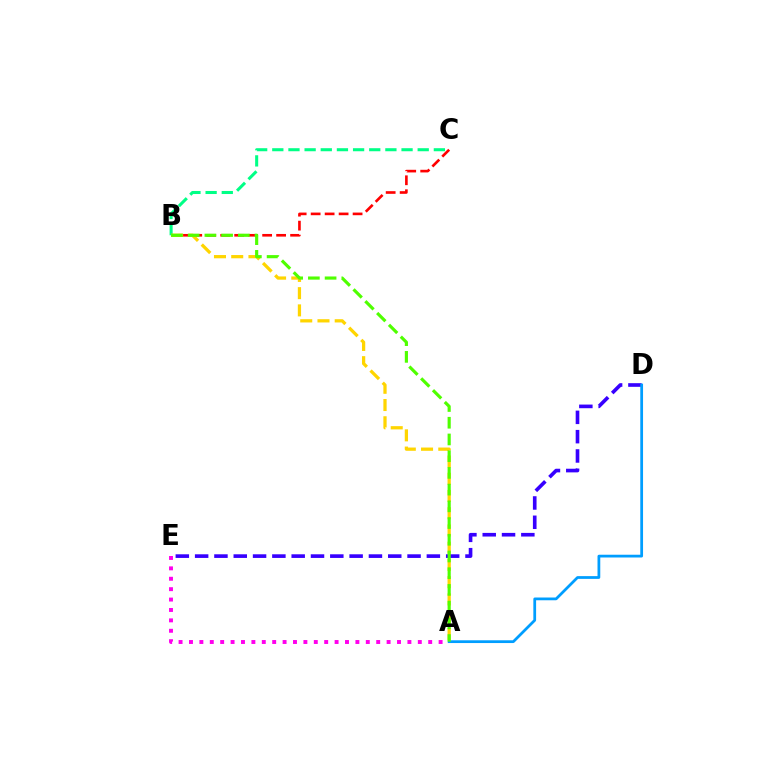{('B', 'C'): [{'color': '#00ff86', 'line_style': 'dashed', 'thickness': 2.19}, {'color': '#ff0000', 'line_style': 'dashed', 'thickness': 1.9}], ('D', 'E'): [{'color': '#3700ff', 'line_style': 'dashed', 'thickness': 2.62}], ('A', 'D'): [{'color': '#009eff', 'line_style': 'solid', 'thickness': 1.99}], ('A', 'B'): [{'color': '#ffd500', 'line_style': 'dashed', 'thickness': 2.34}, {'color': '#4fff00', 'line_style': 'dashed', 'thickness': 2.27}], ('A', 'E'): [{'color': '#ff00ed', 'line_style': 'dotted', 'thickness': 2.83}]}